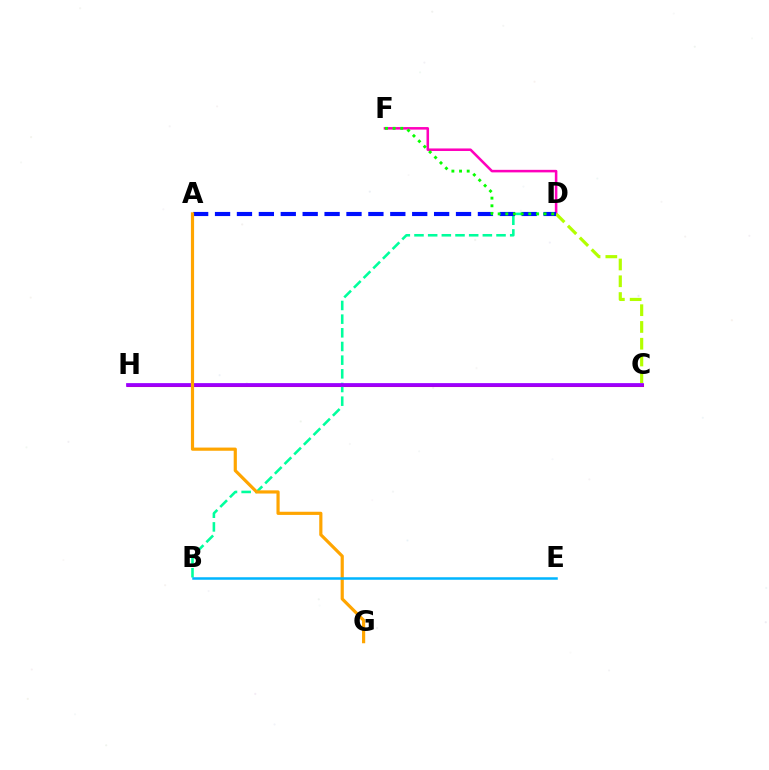{('C', 'H'): [{'color': '#ff0000', 'line_style': 'solid', 'thickness': 2.2}, {'color': '#9b00ff', 'line_style': 'solid', 'thickness': 2.7}], ('D', 'F'): [{'color': '#ff00bd', 'line_style': 'solid', 'thickness': 1.83}, {'color': '#08ff00', 'line_style': 'dotted', 'thickness': 2.08}], ('B', 'D'): [{'color': '#00ff9d', 'line_style': 'dashed', 'thickness': 1.86}], ('C', 'D'): [{'color': '#b3ff00', 'line_style': 'dashed', 'thickness': 2.28}], ('A', 'D'): [{'color': '#0010ff', 'line_style': 'dashed', 'thickness': 2.98}], ('A', 'G'): [{'color': '#ffa500', 'line_style': 'solid', 'thickness': 2.29}], ('B', 'E'): [{'color': '#00b5ff', 'line_style': 'solid', 'thickness': 1.81}]}